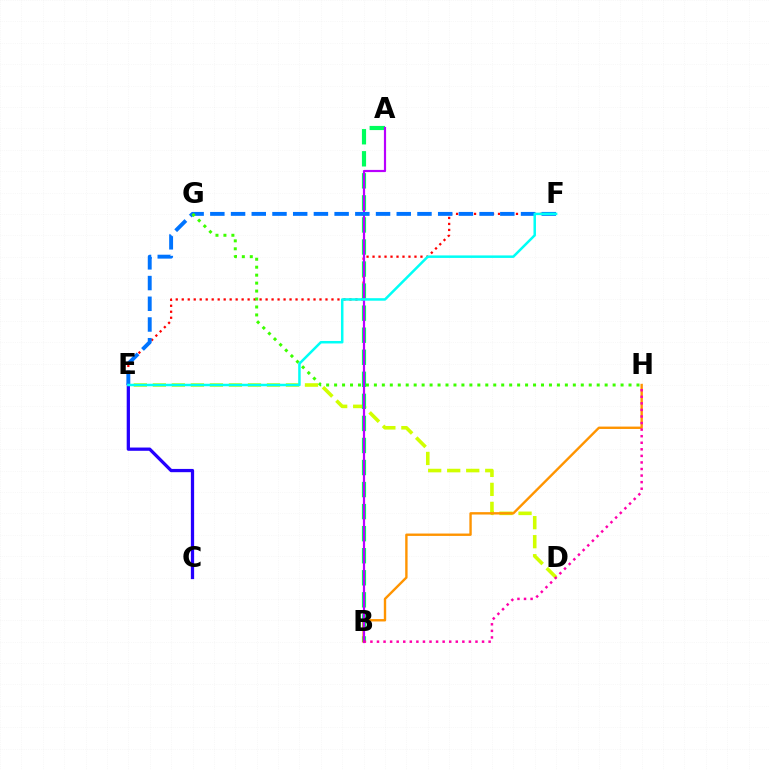{('D', 'E'): [{'color': '#d1ff00', 'line_style': 'dashed', 'thickness': 2.58}], ('E', 'F'): [{'color': '#ff0000', 'line_style': 'dotted', 'thickness': 1.63}, {'color': '#0074ff', 'line_style': 'dashed', 'thickness': 2.81}, {'color': '#00fff6', 'line_style': 'solid', 'thickness': 1.8}], ('A', 'B'): [{'color': '#00ff5c', 'line_style': 'dashed', 'thickness': 3.0}, {'color': '#b900ff', 'line_style': 'solid', 'thickness': 1.57}], ('B', 'H'): [{'color': '#ff9400', 'line_style': 'solid', 'thickness': 1.72}, {'color': '#ff00ac', 'line_style': 'dotted', 'thickness': 1.78}], ('C', 'E'): [{'color': '#2500ff', 'line_style': 'solid', 'thickness': 2.35}], ('G', 'H'): [{'color': '#3dff00', 'line_style': 'dotted', 'thickness': 2.16}]}